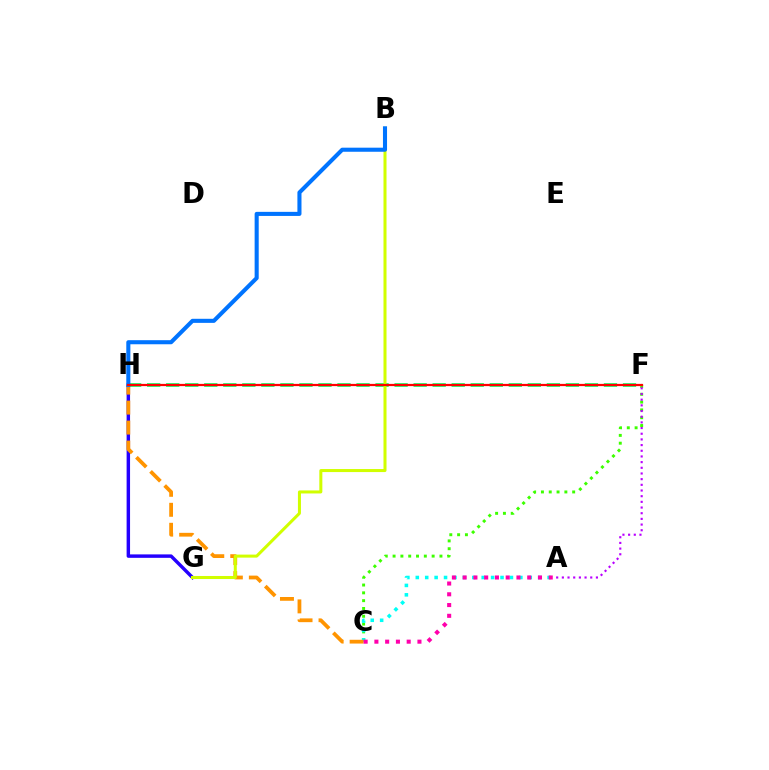{('C', 'F'): [{'color': '#3dff00', 'line_style': 'dotted', 'thickness': 2.12}], ('A', 'C'): [{'color': '#00fff6', 'line_style': 'dotted', 'thickness': 2.56}, {'color': '#ff00ac', 'line_style': 'dotted', 'thickness': 2.92}], ('A', 'F'): [{'color': '#b900ff', 'line_style': 'dotted', 'thickness': 1.54}], ('F', 'H'): [{'color': '#00ff5c', 'line_style': 'dashed', 'thickness': 2.59}, {'color': '#ff0000', 'line_style': 'solid', 'thickness': 1.61}], ('G', 'H'): [{'color': '#2500ff', 'line_style': 'solid', 'thickness': 2.48}], ('C', 'H'): [{'color': '#ff9400', 'line_style': 'dashed', 'thickness': 2.72}], ('B', 'G'): [{'color': '#d1ff00', 'line_style': 'solid', 'thickness': 2.18}], ('B', 'H'): [{'color': '#0074ff', 'line_style': 'solid', 'thickness': 2.94}]}